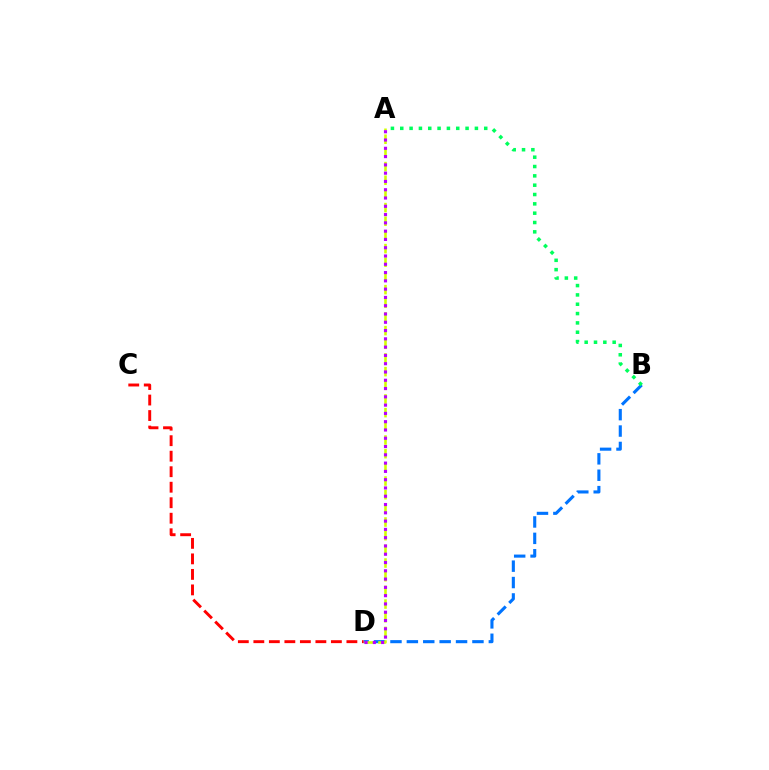{('B', 'D'): [{'color': '#0074ff', 'line_style': 'dashed', 'thickness': 2.23}], ('A', 'D'): [{'color': '#d1ff00', 'line_style': 'dashed', 'thickness': 1.86}, {'color': '#b900ff', 'line_style': 'dotted', 'thickness': 2.25}], ('A', 'B'): [{'color': '#00ff5c', 'line_style': 'dotted', 'thickness': 2.54}], ('C', 'D'): [{'color': '#ff0000', 'line_style': 'dashed', 'thickness': 2.11}]}